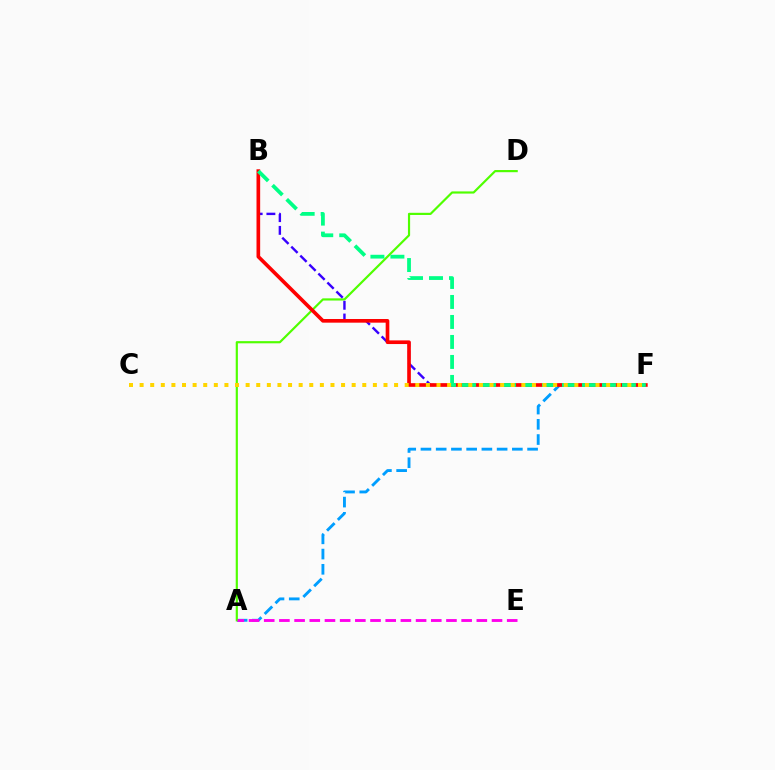{('A', 'F'): [{'color': '#009eff', 'line_style': 'dashed', 'thickness': 2.07}], ('A', 'D'): [{'color': '#4fff00', 'line_style': 'solid', 'thickness': 1.57}], ('B', 'F'): [{'color': '#3700ff', 'line_style': 'dashed', 'thickness': 1.73}, {'color': '#ff0000', 'line_style': 'solid', 'thickness': 2.63}, {'color': '#00ff86', 'line_style': 'dashed', 'thickness': 2.72}], ('C', 'F'): [{'color': '#ffd500', 'line_style': 'dotted', 'thickness': 2.88}], ('A', 'E'): [{'color': '#ff00ed', 'line_style': 'dashed', 'thickness': 2.06}]}